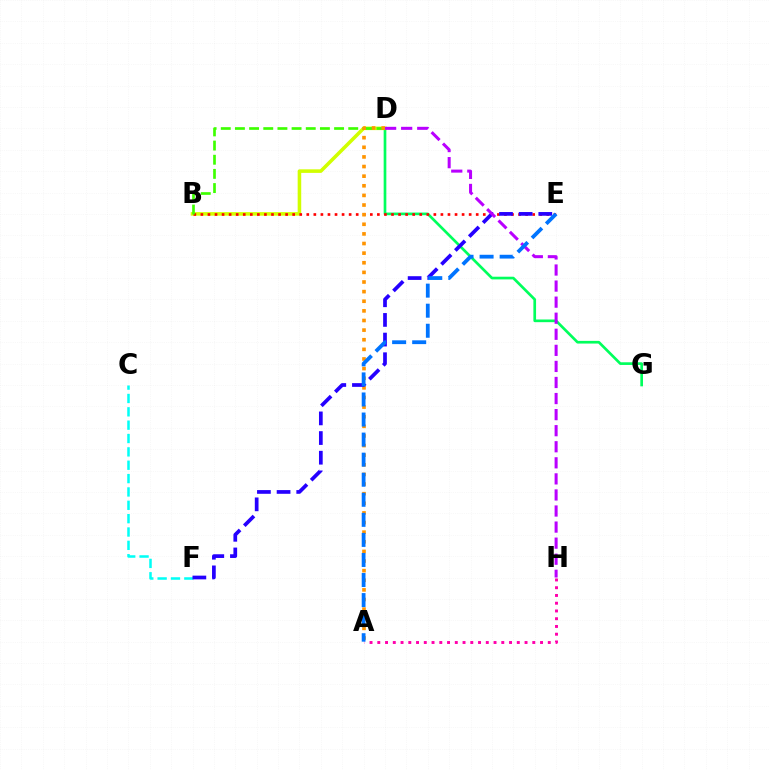{('D', 'G'): [{'color': '#00ff5c', 'line_style': 'solid', 'thickness': 1.93}], ('B', 'D'): [{'color': '#d1ff00', 'line_style': 'solid', 'thickness': 2.56}, {'color': '#3dff00', 'line_style': 'dashed', 'thickness': 1.92}], ('B', 'E'): [{'color': '#ff0000', 'line_style': 'dotted', 'thickness': 1.92}], ('A', 'H'): [{'color': '#ff00ac', 'line_style': 'dotted', 'thickness': 2.11}], ('C', 'F'): [{'color': '#00fff6', 'line_style': 'dashed', 'thickness': 1.81}], ('A', 'D'): [{'color': '#ff9400', 'line_style': 'dotted', 'thickness': 2.61}], ('E', 'F'): [{'color': '#2500ff', 'line_style': 'dashed', 'thickness': 2.67}], ('D', 'H'): [{'color': '#b900ff', 'line_style': 'dashed', 'thickness': 2.18}], ('A', 'E'): [{'color': '#0074ff', 'line_style': 'dashed', 'thickness': 2.73}]}